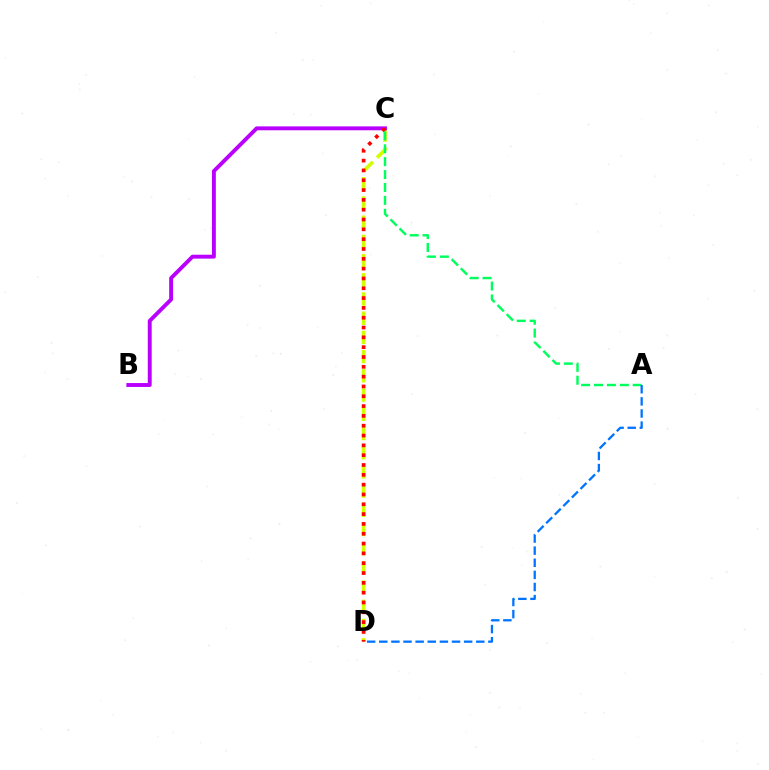{('C', 'D'): [{'color': '#d1ff00', 'line_style': 'dashed', 'thickness': 2.61}, {'color': '#ff0000', 'line_style': 'dotted', 'thickness': 2.67}], ('B', 'C'): [{'color': '#b900ff', 'line_style': 'solid', 'thickness': 2.81}], ('A', 'C'): [{'color': '#00ff5c', 'line_style': 'dashed', 'thickness': 1.75}], ('A', 'D'): [{'color': '#0074ff', 'line_style': 'dashed', 'thickness': 1.65}]}